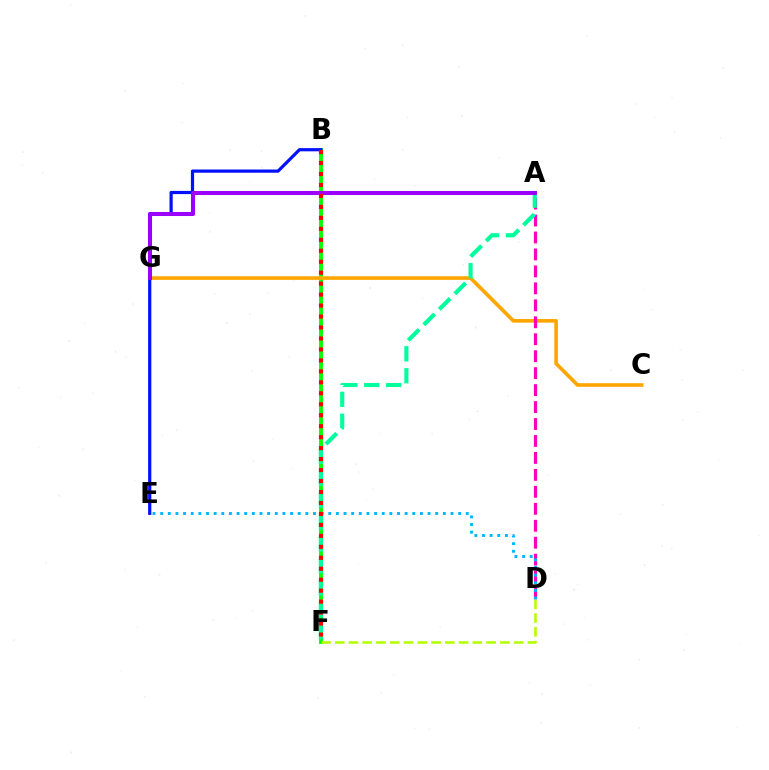{('B', 'F'): [{'color': '#08ff00', 'line_style': 'solid', 'thickness': 2.8}, {'color': '#ff0000', 'line_style': 'dotted', 'thickness': 2.98}], ('C', 'G'): [{'color': '#ffa500', 'line_style': 'solid', 'thickness': 2.6}], ('A', 'D'): [{'color': '#ff00bd', 'line_style': 'dashed', 'thickness': 2.3}], ('A', 'F'): [{'color': '#00ff9d', 'line_style': 'dashed', 'thickness': 2.98}], ('B', 'E'): [{'color': '#0010ff', 'line_style': 'solid', 'thickness': 2.3}], ('D', 'E'): [{'color': '#00b5ff', 'line_style': 'dotted', 'thickness': 2.08}], ('D', 'F'): [{'color': '#b3ff00', 'line_style': 'dashed', 'thickness': 1.87}], ('A', 'G'): [{'color': '#9b00ff', 'line_style': 'solid', 'thickness': 2.91}]}